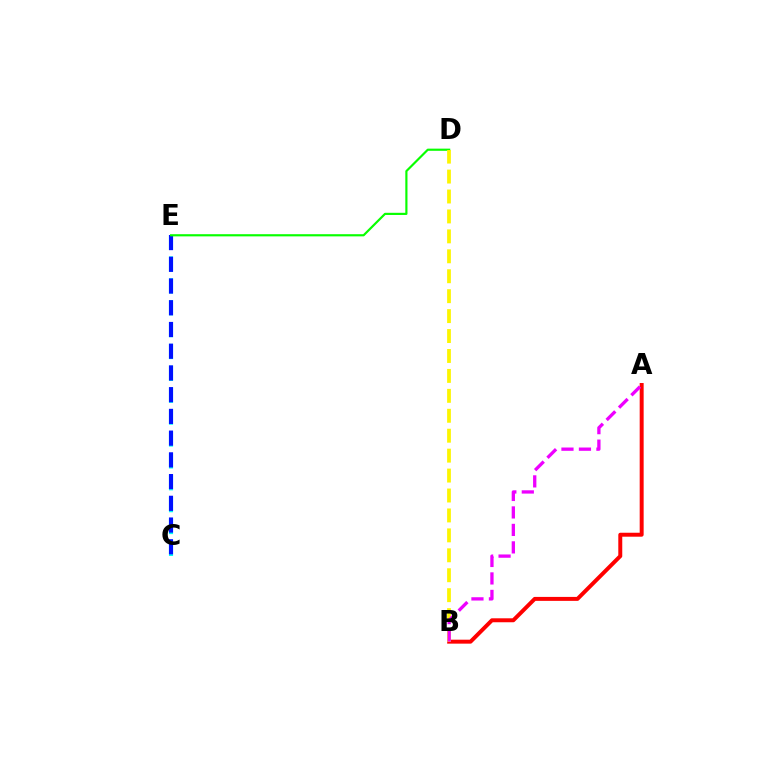{('C', 'E'): [{'color': '#00fff6', 'line_style': 'dashed', 'thickness': 2.97}, {'color': '#0010ff', 'line_style': 'dashed', 'thickness': 2.95}], ('A', 'B'): [{'color': '#ff0000', 'line_style': 'solid', 'thickness': 2.85}, {'color': '#ee00ff', 'line_style': 'dashed', 'thickness': 2.37}], ('D', 'E'): [{'color': '#08ff00', 'line_style': 'solid', 'thickness': 1.56}], ('B', 'D'): [{'color': '#fcf500', 'line_style': 'dashed', 'thickness': 2.71}]}